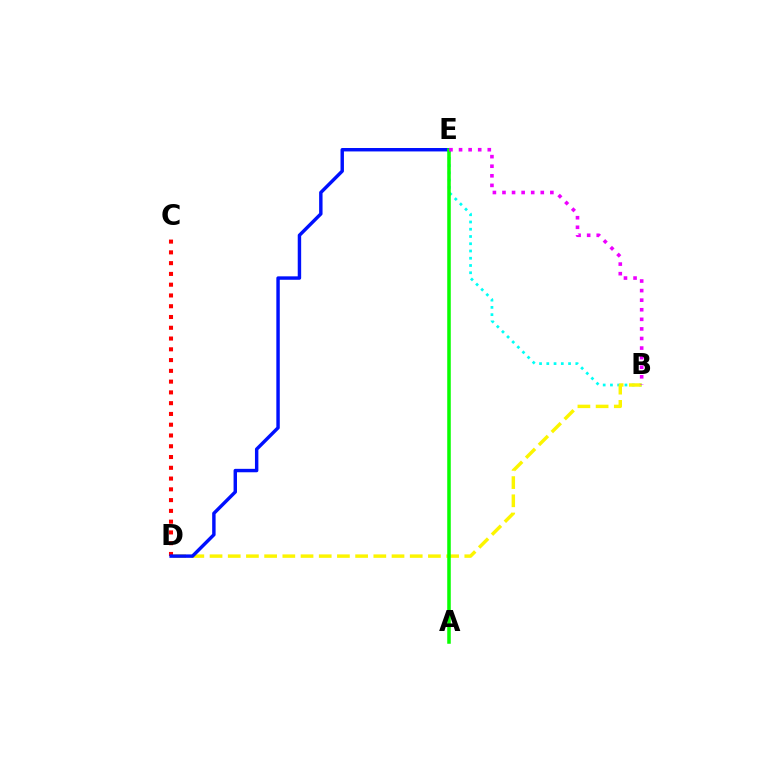{('B', 'E'): [{'color': '#00fff6', 'line_style': 'dotted', 'thickness': 1.97}, {'color': '#ee00ff', 'line_style': 'dotted', 'thickness': 2.6}], ('B', 'D'): [{'color': '#fcf500', 'line_style': 'dashed', 'thickness': 2.47}], ('C', 'D'): [{'color': '#ff0000', 'line_style': 'dotted', 'thickness': 2.93}], ('D', 'E'): [{'color': '#0010ff', 'line_style': 'solid', 'thickness': 2.47}], ('A', 'E'): [{'color': '#08ff00', 'line_style': 'solid', 'thickness': 2.54}]}